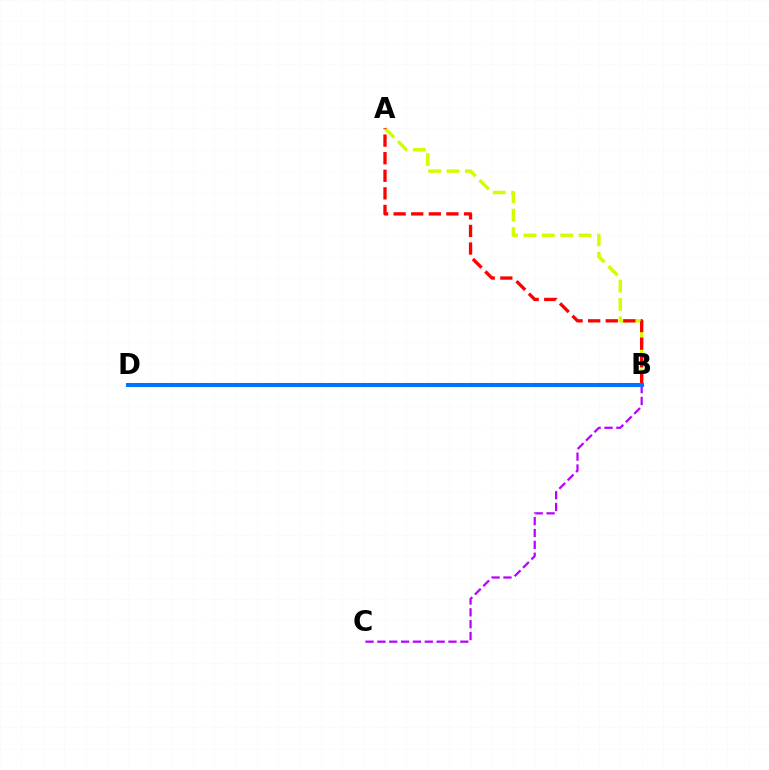{('B', 'C'): [{'color': '#b900ff', 'line_style': 'dashed', 'thickness': 1.61}], ('B', 'D'): [{'color': '#00ff5c', 'line_style': 'dotted', 'thickness': 2.76}, {'color': '#0074ff', 'line_style': 'solid', 'thickness': 2.92}], ('A', 'B'): [{'color': '#d1ff00', 'line_style': 'dashed', 'thickness': 2.5}, {'color': '#ff0000', 'line_style': 'dashed', 'thickness': 2.39}]}